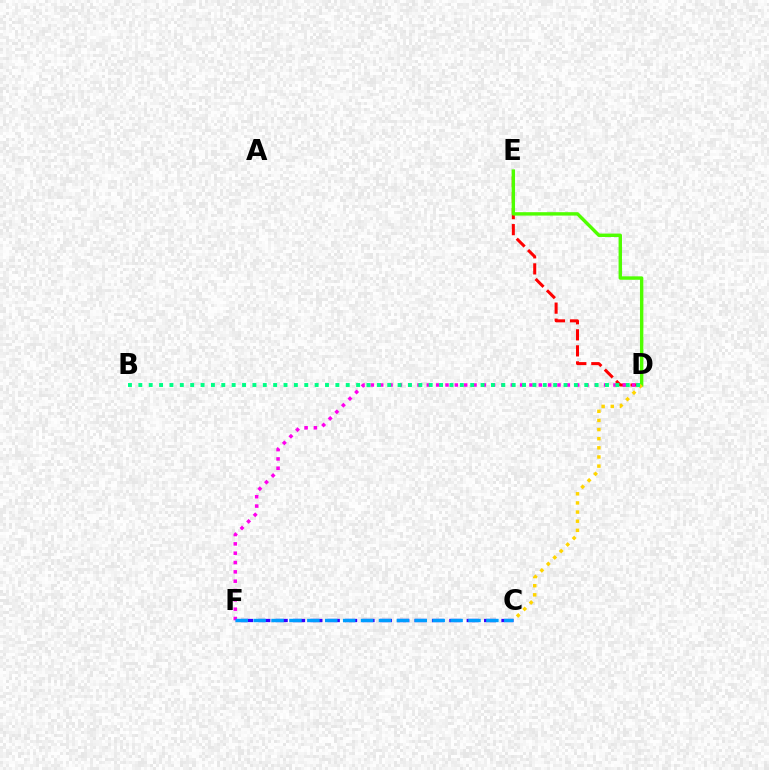{('D', 'E'): [{'color': '#ff0000', 'line_style': 'dashed', 'thickness': 2.18}, {'color': '#4fff00', 'line_style': 'solid', 'thickness': 2.45}], ('D', 'F'): [{'color': '#ff00ed', 'line_style': 'dotted', 'thickness': 2.54}], ('C', 'F'): [{'color': '#3700ff', 'line_style': 'dashed', 'thickness': 2.36}, {'color': '#009eff', 'line_style': 'dashed', 'thickness': 2.43}], ('C', 'D'): [{'color': '#ffd500', 'line_style': 'dotted', 'thickness': 2.48}], ('B', 'D'): [{'color': '#00ff86', 'line_style': 'dotted', 'thickness': 2.82}]}